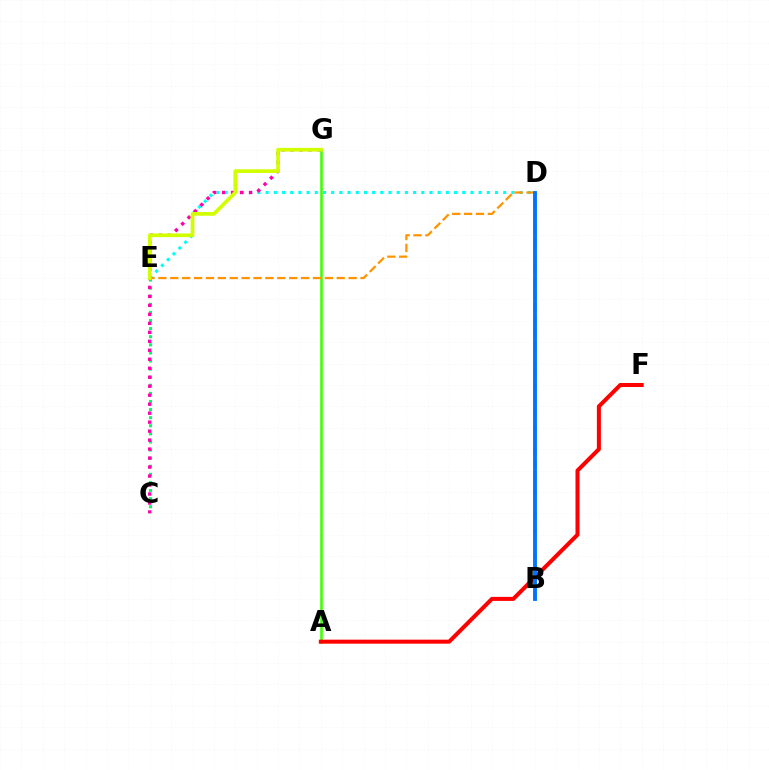{('C', 'E'): [{'color': '#00ff5c', 'line_style': 'dotted', 'thickness': 2.2}], ('D', 'E'): [{'color': '#00fff6', 'line_style': 'dotted', 'thickness': 2.23}, {'color': '#ff9400', 'line_style': 'dashed', 'thickness': 1.62}], ('A', 'G'): [{'color': '#3dff00', 'line_style': 'solid', 'thickness': 1.84}], ('A', 'F'): [{'color': '#ff0000', 'line_style': 'solid', 'thickness': 2.9}], ('C', 'G'): [{'color': '#ff00ac', 'line_style': 'dotted', 'thickness': 2.44}], ('B', 'D'): [{'color': '#2500ff', 'line_style': 'dashed', 'thickness': 1.77}, {'color': '#b900ff', 'line_style': 'dashed', 'thickness': 1.63}, {'color': '#0074ff', 'line_style': 'solid', 'thickness': 2.75}], ('E', 'G'): [{'color': '#d1ff00', 'line_style': 'solid', 'thickness': 2.67}]}